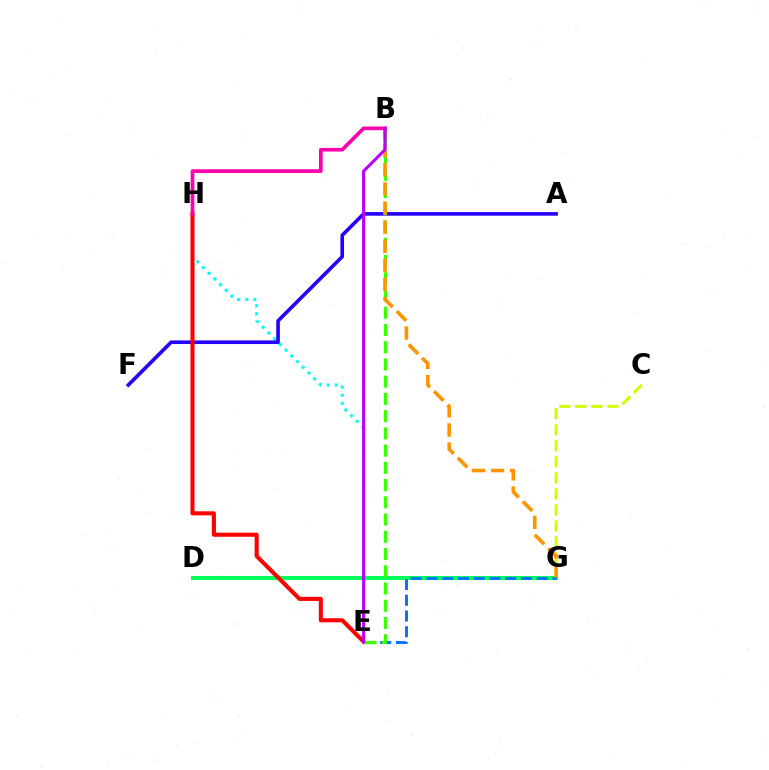{('C', 'G'): [{'color': '#d1ff00', 'line_style': 'dashed', 'thickness': 2.18}], ('E', 'H'): [{'color': '#00fff6', 'line_style': 'dotted', 'thickness': 2.2}, {'color': '#ff0000', 'line_style': 'solid', 'thickness': 2.94}], ('D', 'G'): [{'color': '#00ff5c', 'line_style': 'solid', 'thickness': 2.96}], ('A', 'F'): [{'color': '#2500ff', 'line_style': 'solid', 'thickness': 2.61}], ('E', 'G'): [{'color': '#0074ff', 'line_style': 'dashed', 'thickness': 2.14}], ('B', 'E'): [{'color': '#3dff00', 'line_style': 'dashed', 'thickness': 2.34}, {'color': '#b900ff', 'line_style': 'solid', 'thickness': 2.23}], ('B', 'G'): [{'color': '#ff9400', 'line_style': 'dashed', 'thickness': 2.6}], ('B', 'H'): [{'color': '#ff00ac', 'line_style': 'solid', 'thickness': 2.64}]}